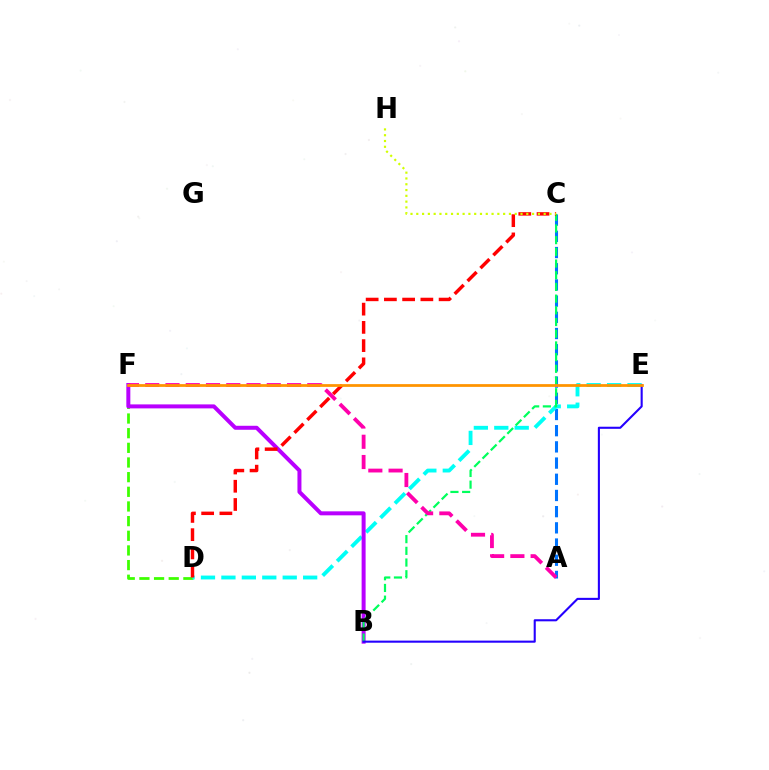{('A', 'C'): [{'color': '#0074ff', 'line_style': 'dashed', 'thickness': 2.2}], ('D', 'F'): [{'color': '#3dff00', 'line_style': 'dashed', 'thickness': 1.99}], ('D', 'E'): [{'color': '#00fff6', 'line_style': 'dashed', 'thickness': 2.78}], ('B', 'F'): [{'color': '#b900ff', 'line_style': 'solid', 'thickness': 2.87}], ('B', 'C'): [{'color': '#00ff5c', 'line_style': 'dashed', 'thickness': 1.59}], ('A', 'F'): [{'color': '#ff00ac', 'line_style': 'dashed', 'thickness': 2.75}], ('C', 'D'): [{'color': '#ff0000', 'line_style': 'dashed', 'thickness': 2.48}], ('C', 'H'): [{'color': '#d1ff00', 'line_style': 'dotted', 'thickness': 1.57}], ('B', 'E'): [{'color': '#2500ff', 'line_style': 'solid', 'thickness': 1.51}], ('E', 'F'): [{'color': '#ff9400', 'line_style': 'solid', 'thickness': 1.99}]}